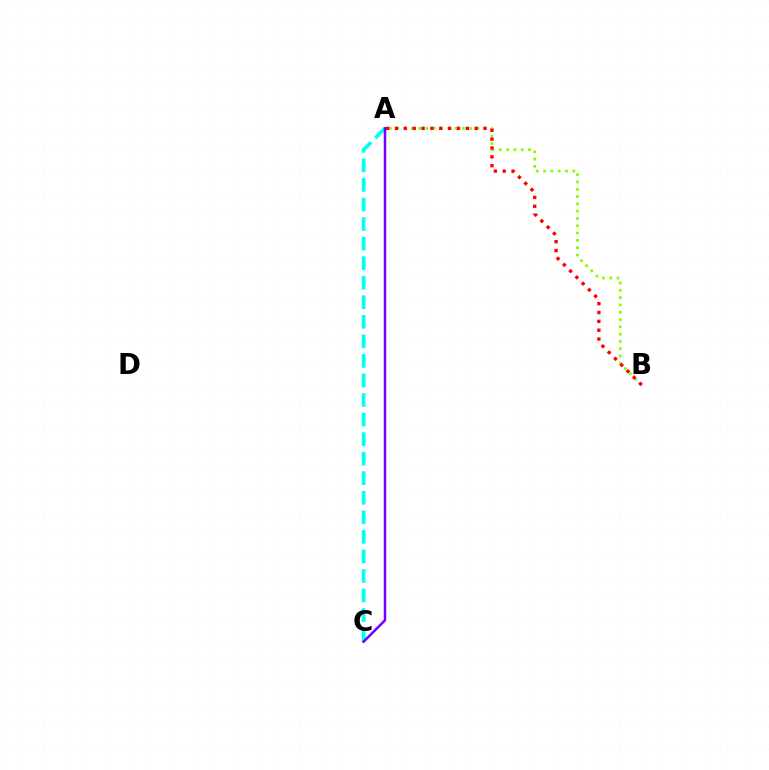{('A', 'B'): [{'color': '#84ff00', 'line_style': 'dotted', 'thickness': 1.98}, {'color': '#ff0000', 'line_style': 'dotted', 'thickness': 2.41}], ('A', 'C'): [{'color': '#00fff6', 'line_style': 'dashed', 'thickness': 2.66}, {'color': '#7200ff', 'line_style': 'solid', 'thickness': 1.81}]}